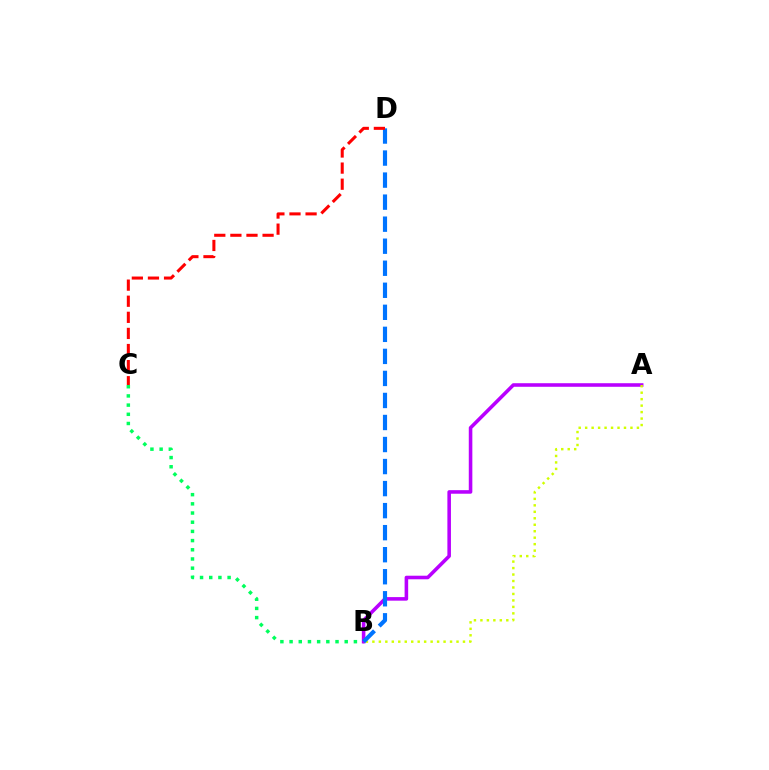{('B', 'C'): [{'color': '#00ff5c', 'line_style': 'dotted', 'thickness': 2.5}], ('A', 'B'): [{'color': '#b900ff', 'line_style': 'solid', 'thickness': 2.57}, {'color': '#d1ff00', 'line_style': 'dotted', 'thickness': 1.76}], ('B', 'D'): [{'color': '#0074ff', 'line_style': 'dashed', 'thickness': 2.99}], ('C', 'D'): [{'color': '#ff0000', 'line_style': 'dashed', 'thickness': 2.19}]}